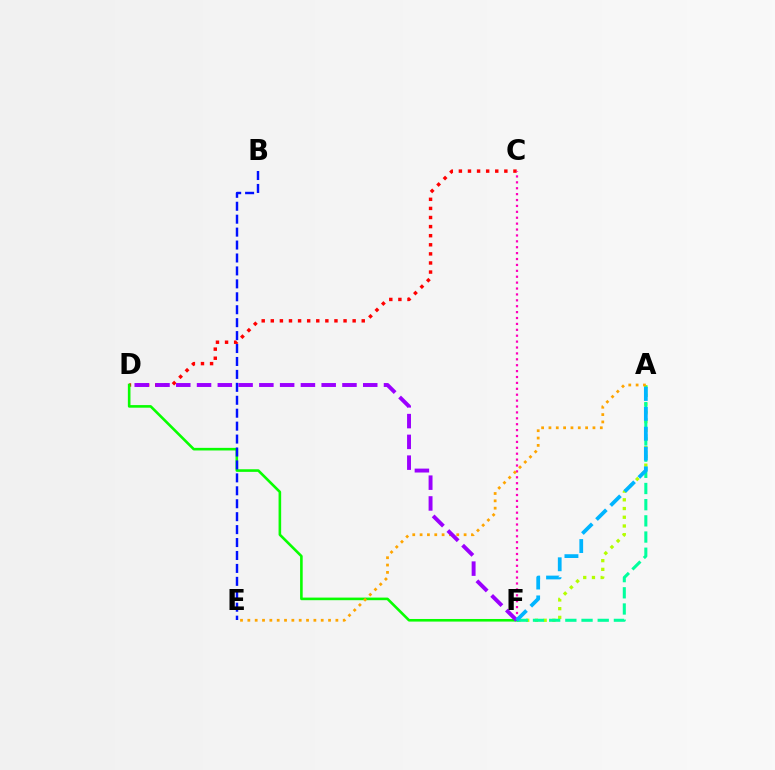{('C', 'D'): [{'color': '#ff0000', 'line_style': 'dotted', 'thickness': 2.47}], ('C', 'F'): [{'color': '#ff00bd', 'line_style': 'dotted', 'thickness': 1.6}], ('A', 'F'): [{'color': '#b3ff00', 'line_style': 'dotted', 'thickness': 2.37}, {'color': '#00ff9d', 'line_style': 'dashed', 'thickness': 2.2}, {'color': '#00b5ff', 'line_style': 'dashed', 'thickness': 2.7}], ('D', 'F'): [{'color': '#08ff00', 'line_style': 'solid', 'thickness': 1.88}, {'color': '#9b00ff', 'line_style': 'dashed', 'thickness': 2.82}], ('B', 'E'): [{'color': '#0010ff', 'line_style': 'dashed', 'thickness': 1.76}], ('A', 'E'): [{'color': '#ffa500', 'line_style': 'dotted', 'thickness': 1.99}]}